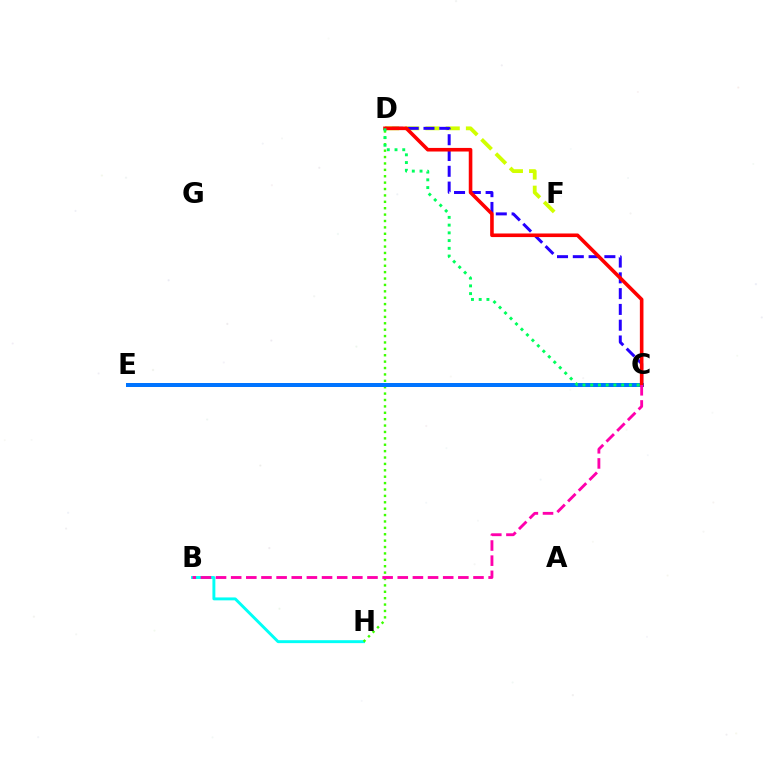{('D', 'F'): [{'color': '#d1ff00', 'line_style': 'dashed', 'thickness': 2.75}], ('C', 'E'): [{'color': '#ff9400', 'line_style': 'solid', 'thickness': 1.9}, {'color': '#b900ff', 'line_style': 'solid', 'thickness': 1.87}, {'color': '#0074ff', 'line_style': 'solid', 'thickness': 2.88}], ('C', 'D'): [{'color': '#2500ff', 'line_style': 'dashed', 'thickness': 2.14}, {'color': '#ff0000', 'line_style': 'solid', 'thickness': 2.59}, {'color': '#00ff5c', 'line_style': 'dotted', 'thickness': 2.1}], ('B', 'H'): [{'color': '#00fff6', 'line_style': 'solid', 'thickness': 2.1}], ('D', 'H'): [{'color': '#3dff00', 'line_style': 'dotted', 'thickness': 1.74}], ('B', 'C'): [{'color': '#ff00ac', 'line_style': 'dashed', 'thickness': 2.06}]}